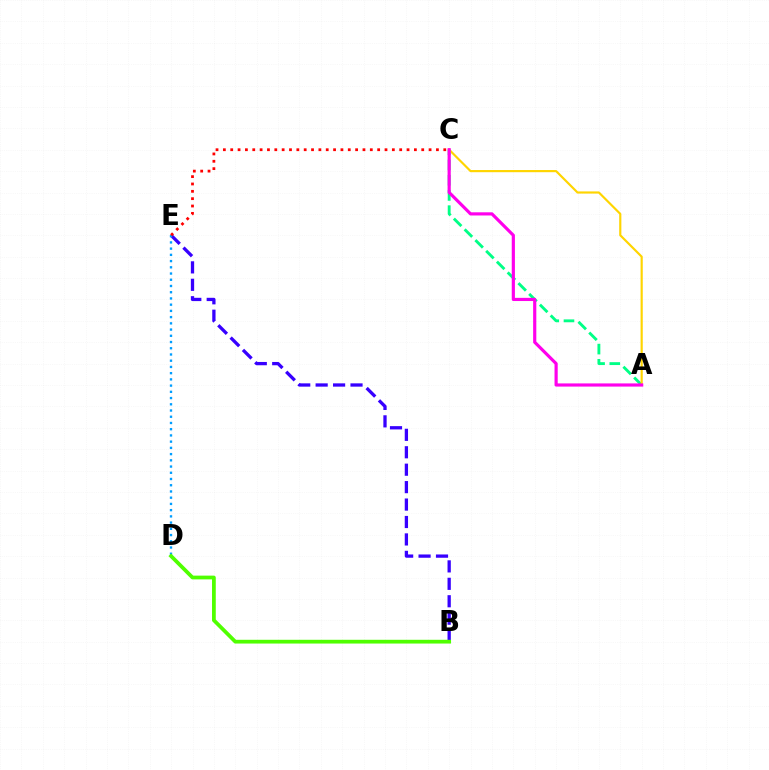{('A', 'C'): [{'color': '#00ff86', 'line_style': 'dashed', 'thickness': 2.07}, {'color': '#ffd500', 'line_style': 'solid', 'thickness': 1.56}, {'color': '#ff00ed', 'line_style': 'solid', 'thickness': 2.29}], ('B', 'E'): [{'color': '#3700ff', 'line_style': 'dashed', 'thickness': 2.37}], ('D', 'E'): [{'color': '#009eff', 'line_style': 'dotted', 'thickness': 1.69}], ('B', 'D'): [{'color': '#4fff00', 'line_style': 'solid', 'thickness': 2.7}], ('C', 'E'): [{'color': '#ff0000', 'line_style': 'dotted', 'thickness': 2.0}]}